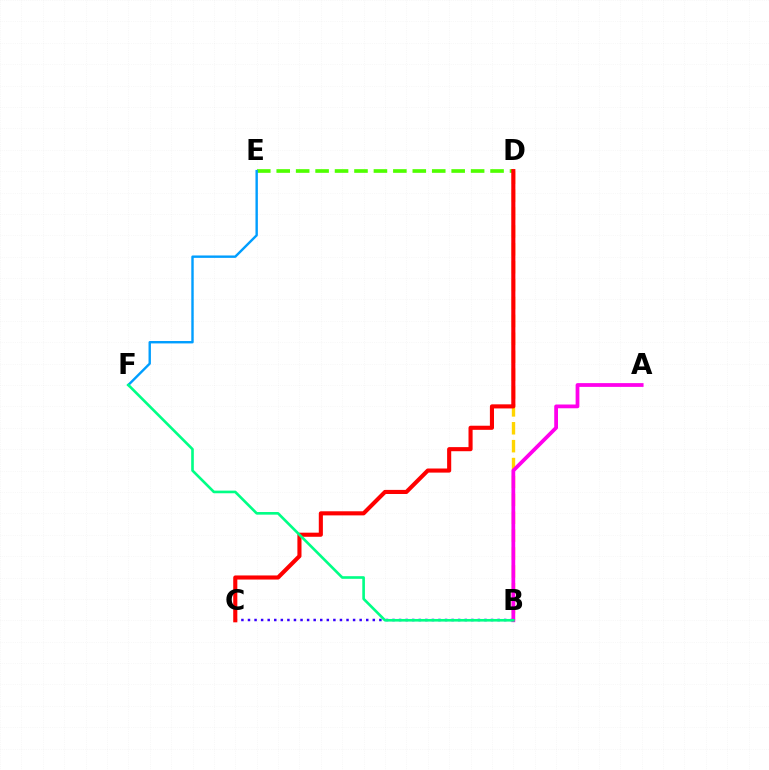{('B', 'C'): [{'color': '#3700ff', 'line_style': 'dotted', 'thickness': 1.78}], ('B', 'D'): [{'color': '#ffd500', 'line_style': 'dashed', 'thickness': 2.43}], ('D', 'E'): [{'color': '#4fff00', 'line_style': 'dashed', 'thickness': 2.64}], ('A', 'B'): [{'color': '#ff00ed', 'line_style': 'solid', 'thickness': 2.71}], ('C', 'D'): [{'color': '#ff0000', 'line_style': 'solid', 'thickness': 2.95}], ('E', 'F'): [{'color': '#009eff', 'line_style': 'solid', 'thickness': 1.73}], ('B', 'F'): [{'color': '#00ff86', 'line_style': 'solid', 'thickness': 1.9}]}